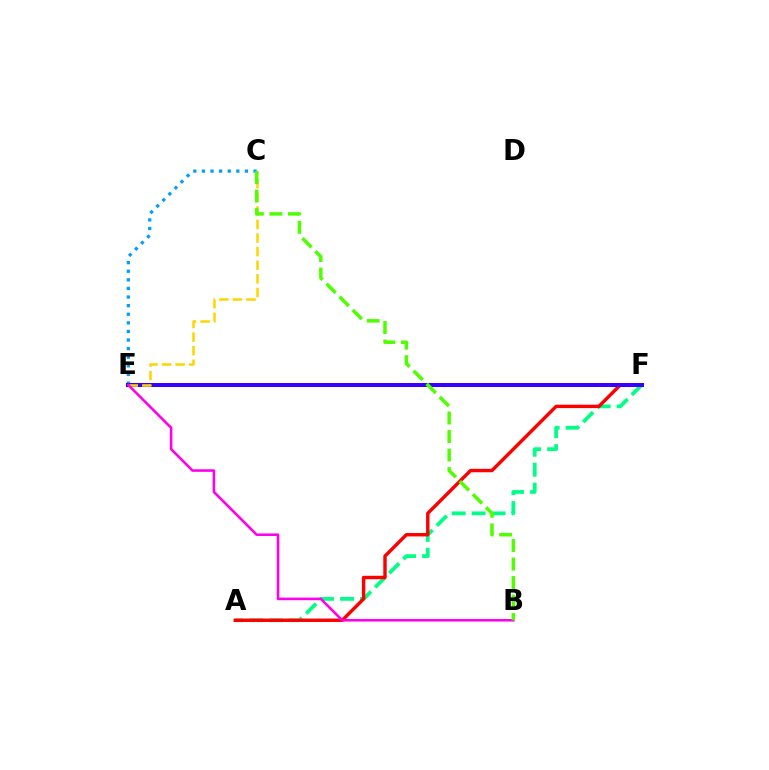{('C', 'E'): [{'color': '#009eff', 'line_style': 'dotted', 'thickness': 2.34}, {'color': '#ffd500', 'line_style': 'dashed', 'thickness': 1.85}], ('A', 'F'): [{'color': '#00ff86', 'line_style': 'dashed', 'thickness': 2.71}, {'color': '#ff0000', 'line_style': 'solid', 'thickness': 2.46}], ('E', 'F'): [{'color': '#3700ff', 'line_style': 'solid', 'thickness': 2.89}], ('B', 'E'): [{'color': '#ff00ed', 'line_style': 'solid', 'thickness': 1.86}], ('B', 'C'): [{'color': '#4fff00', 'line_style': 'dashed', 'thickness': 2.52}]}